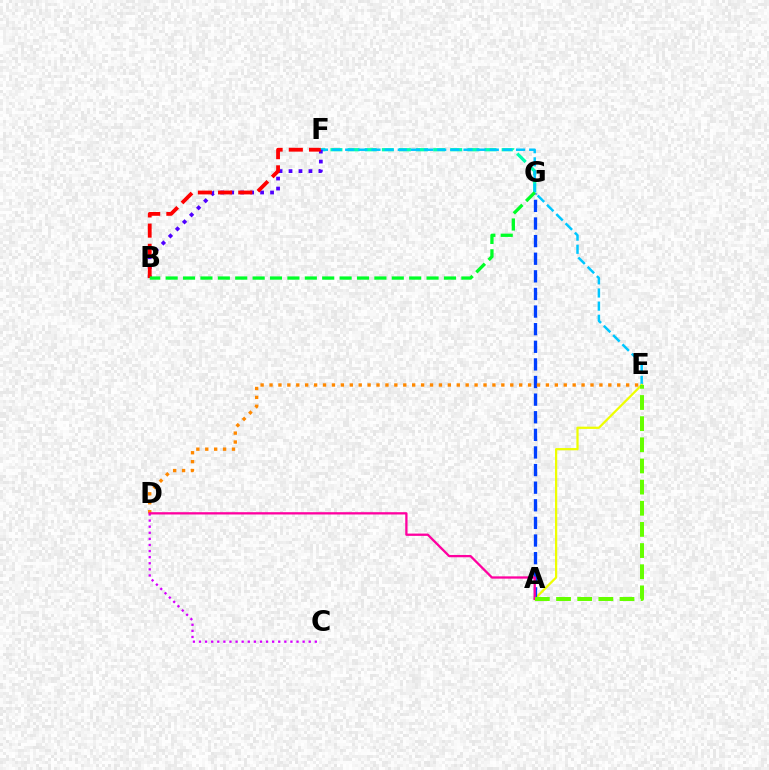{('F', 'G'): [{'color': '#00ffaf', 'line_style': 'dashed', 'thickness': 2.33}], ('C', 'D'): [{'color': '#d600ff', 'line_style': 'dotted', 'thickness': 1.66}], ('E', 'F'): [{'color': '#00c7ff', 'line_style': 'dashed', 'thickness': 1.79}], ('A', 'E'): [{'color': '#eeff00', 'line_style': 'solid', 'thickness': 1.61}, {'color': '#66ff00', 'line_style': 'dashed', 'thickness': 2.87}], ('A', 'G'): [{'color': '#003fff', 'line_style': 'dashed', 'thickness': 2.39}], ('B', 'F'): [{'color': '#4f00ff', 'line_style': 'dotted', 'thickness': 2.71}, {'color': '#ff0000', 'line_style': 'dashed', 'thickness': 2.74}], ('D', 'E'): [{'color': '#ff8800', 'line_style': 'dotted', 'thickness': 2.42}], ('A', 'D'): [{'color': '#ff00a0', 'line_style': 'solid', 'thickness': 1.65}], ('B', 'G'): [{'color': '#00ff27', 'line_style': 'dashed', 'thickness': 2.36}]}